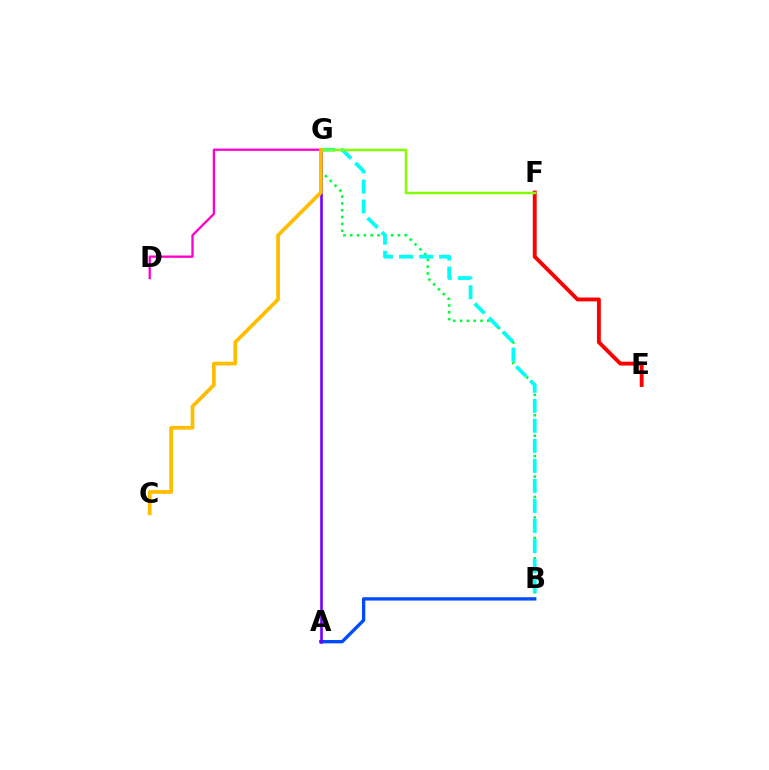{('B', 'G'): [{'color': '#00ff39', 'line_style': 'dotted', 'thickness': 1.85}, {'color': '#00fff6', 'line_style': 'dashed', 'thickness': 2.72}], ('A', 'B'): [{'color': '#004bff', 'line_style': 'solid', 'thickness': 2.41}], ('A', 'G'): [{'color': '#7200ff', 'line_style': 'solid', 'thickness': 1.85}], ('E', 'F'): [{'color': '#ff0000', 'line_style': 'solid', 'thickness': 2.8}], ('F', 'G'): [{'color': '#84ff00', 'line_style': 'solid', 'thickness': 1.79}], ('D', 'G'): [{'color': '#ff00cf', 'line_style': 'solid', 'thickness': 1.67}], ('C', 'G'): [{'color': '#ffbd00', 'line_style': 'solid', 'thickness': 2.69}]}